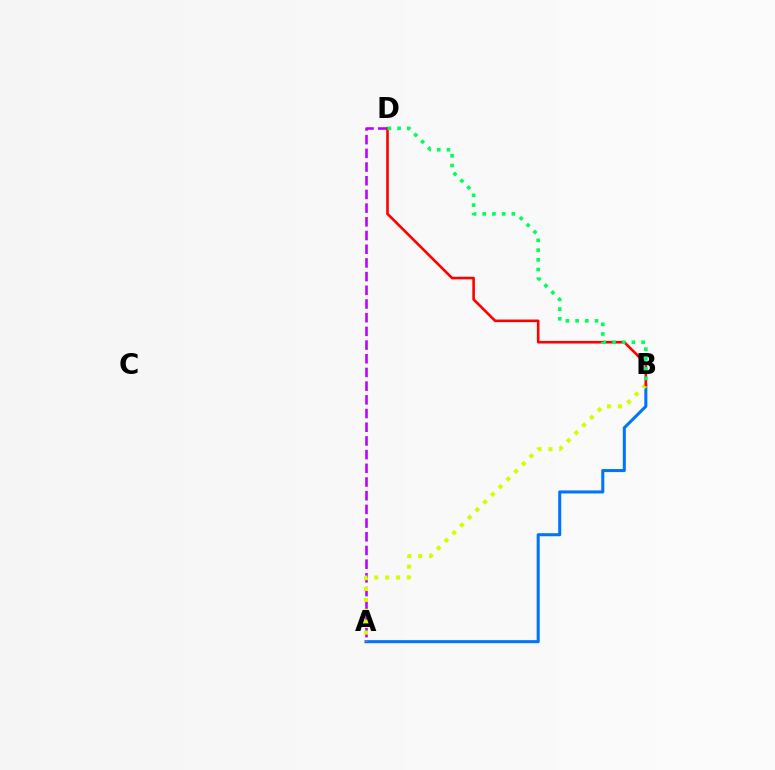{('A', 'B'): [{'color': '#0074ff', 'line_style': 'solid', 'thickness': 2.19}, {'color': '#d1ff00', 'line_style': 'dotted', 'thickness': 2.96}], ('A', 'D'): [{'color': '#b900ff', 'line_style': 'dashed', 'thickness': 1.86}], ('B', 'D'): [{'color': '#ff0000', 'line_style': 'solid', 'thickness': 1.88}, {'color': '#00ff5c', 'line_style': 'dotted', 'thickness': 2.64}]}